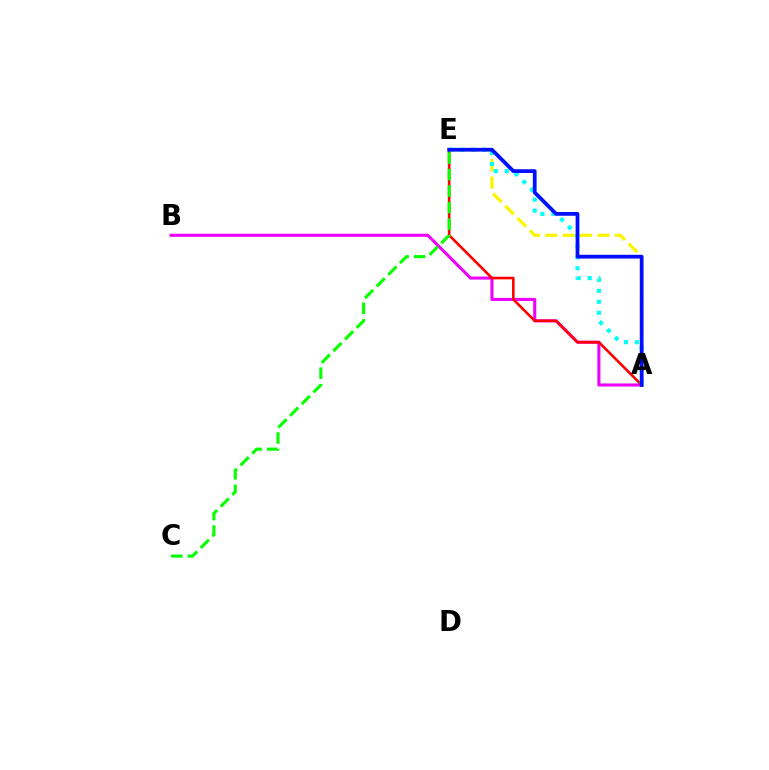{('A', 'B'): [{'color': '#ee00ff', 'line_style': 'solid', 'thickness': 2.21}], ('A', 'E'): [{'color': '#ff0000', 'line_style': 'solid', 'thickness': 1.88}, {'color': '#fcf500', 'line_style': 'dashed', 'thickness': 2.36}, {'color': '#00fff6', 'line_style': 'dotted', 'thickness': 2.99}, {'color': '#0010ff', 'line_style': 'solid', 'thickness': 2.71}], ('C', 'E'): [{'color': '#08ff00', 'line_style': 'dashed', 'thickness': 2.24}]}